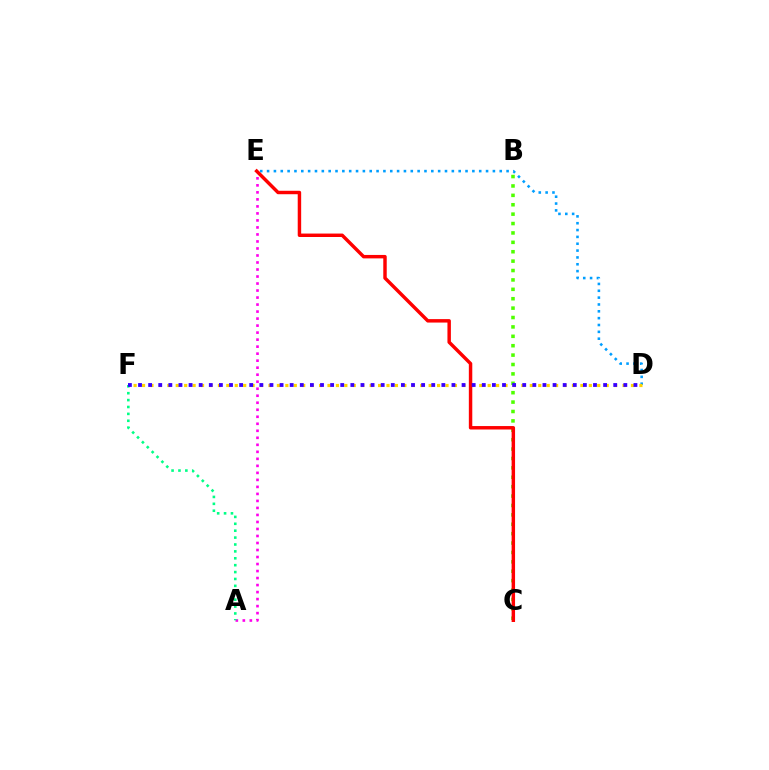{('A', 'E'): [{'color': '#ff00ed', 'line_style': 'dotted', 'thickness': 1.91}], ('B', 'C'): [{'color': '#4fff00', 'line_style': 'dotted', 'thickness': 2.55}], ('A', 'F'): [{'color': '#00ff86', 'line_style': 'dotted', 'thickness': 1.87}], ('D', 'E'): [{'color': '#009eff', 'line_style': 'dotted', 'thickness': 1.86}], ('D', 'F'): [{'color': '#ffd500', 'line_style': 'dotted', 'thickness': 2.29}, {'color': '#3700ff', 'line_style': 'dotted', 'thickness': 2.75}], ('C', 'E'): [{'color': '#ff0000', 'line_style': 'solid', 'thickness': 2.48}]}